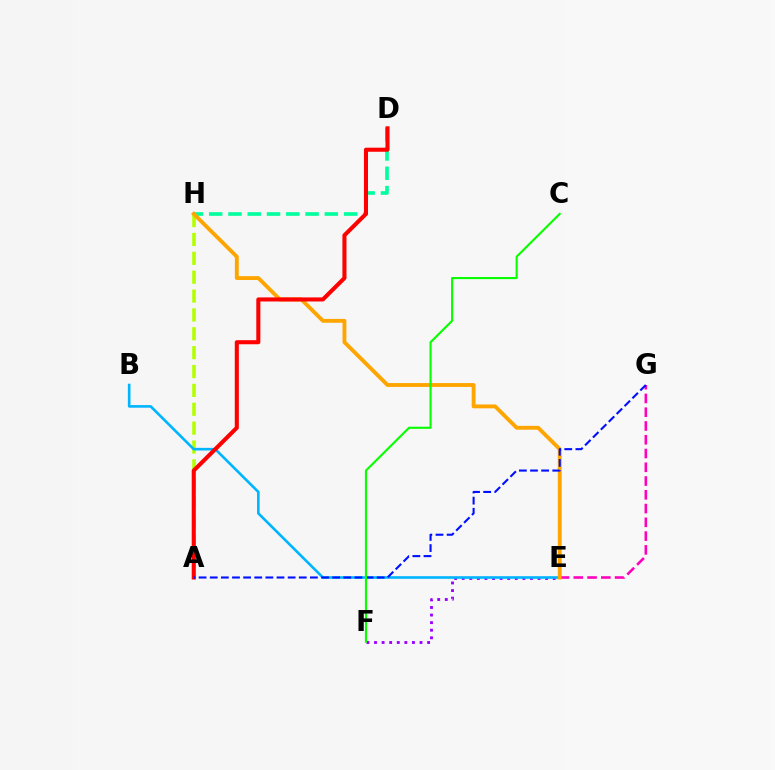{('E', 'F'): [{'color': '#9b00ff', 'line_style': 'dotted', 'thickness': 2.06}], ('D', 'H'): [{'color': '#00ff9d', 'line_style': 'dashed', 'thickness': 2.62}], ('A', 'H'): [{'color': '#b3ff00', 'line_style': 'dashed', 'thickness': 2.56}], ('B', 'E'): [{'color': '#00b5ff', 'line_style': 'solid', 'thickness': 1.88}], ('E', 'G'): [{'color': '#ff00bd', 'line_style': 'dashed', 'thickness': 1.87}], ('E', 'H'): [{'color': '#ffa500', 'line_style': 'solid', 'thickness': 2.78}], ('A', 'D'): [{'color': '#ff0000', 'line_style': 'solid', 'thickness': 2.93}], ('A', 'G'): [{'color': '#0010ff', 'line_style': 'dashed', 'thickness': 1.51}], ('C', 'F'): [{'color': '#08ff00', 'line_style': 'solid', 'thickness': 1.53}]}